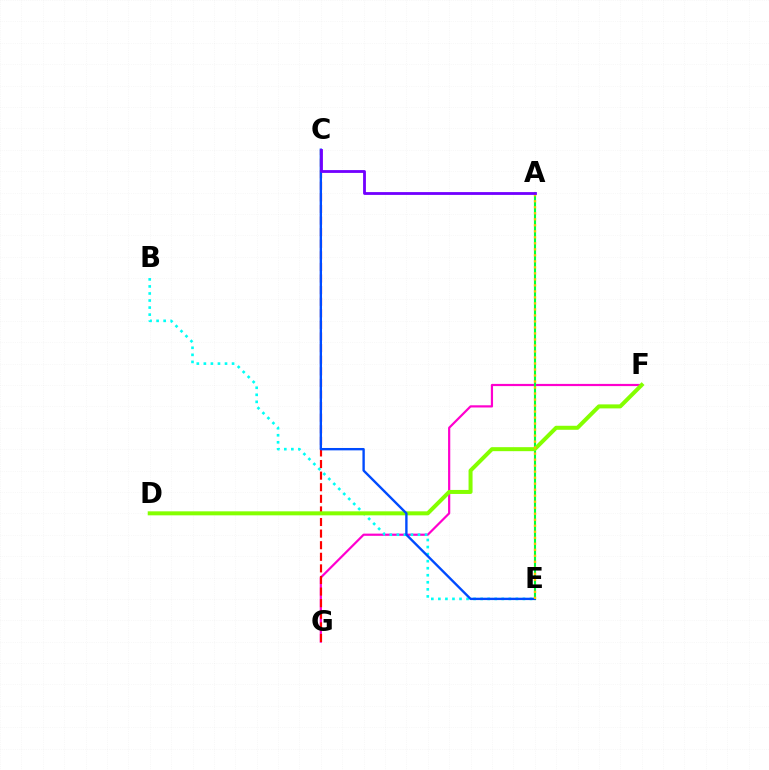{('F', 'G'): [{'color': '#ff00cf', 'line_style': 'solid', 'thickness': 1.58}], ('A', 'E'): [{'color': '#00ff39', 'line_style': 'solid', 'thickness': 1.53}, {'color': '#ffbd00', 'line_style': 'dotted', 'thickness': 1.63}], ('B', 'E'): [{'color': '#00fff6', 'line_style': 'dotted', 'thickness': 1.91}], ('C', 'G'): [{'color': '#ff0000', 'line_style': 'dashed', 'thickness': 1.58}], ('D', 'F'): [{'color': '#84ff00', 'line_style': 'solid', 'thickness': 2.88}], ('C', 'E'): [{'color': '#004bff', 'line_style': 'solid', 'thickness': 1.71}], ('A', 'C'): [{'color': '#7200ff', 'line_style': 'solid', 'thickness': 2.02}]}